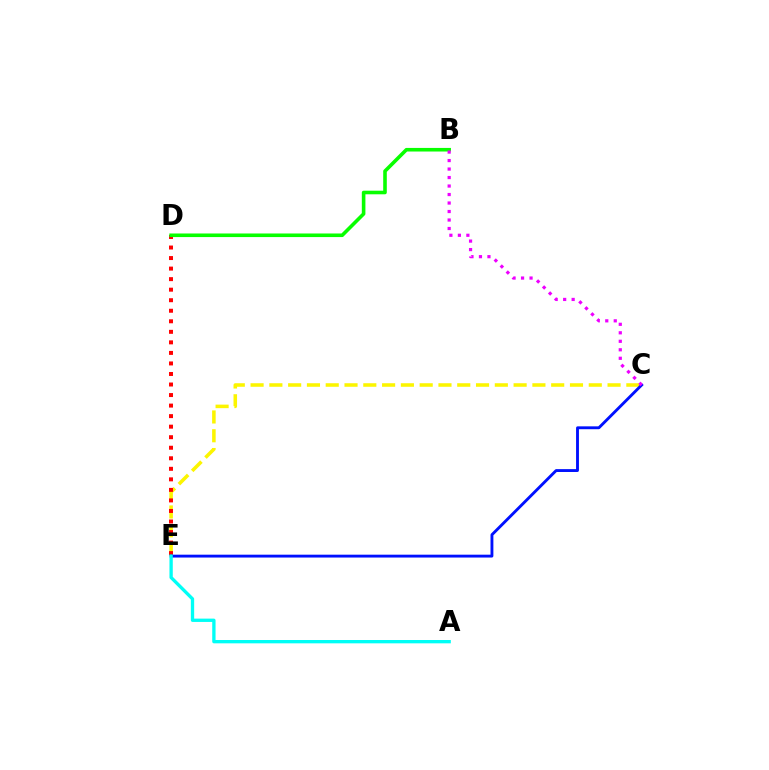{('C', 'E'): [{'color': '#fcf500', 'line_style': 'dashed', 'thickness': 2.55}, {'color': '#0010ff', 'line_style': 'solid', 'thickness': 2.06}], ('D', 'E'): [{'color': '#ff0000', 'line_style': 'dotted', 'thickness': 2.86}], ('B', 'D'): [{'color': '#08ff00', 'line_style': 'solid', 'thickness': 2.59}], ('B', 'C'): [{'color': '#ee00ff', 'line_style': 'dotted', 'thickness': 2.31}], ('A', 'E'): [{'color': '#00fff6', 'line_style': 'solid', 'thickness': 2.39}]}